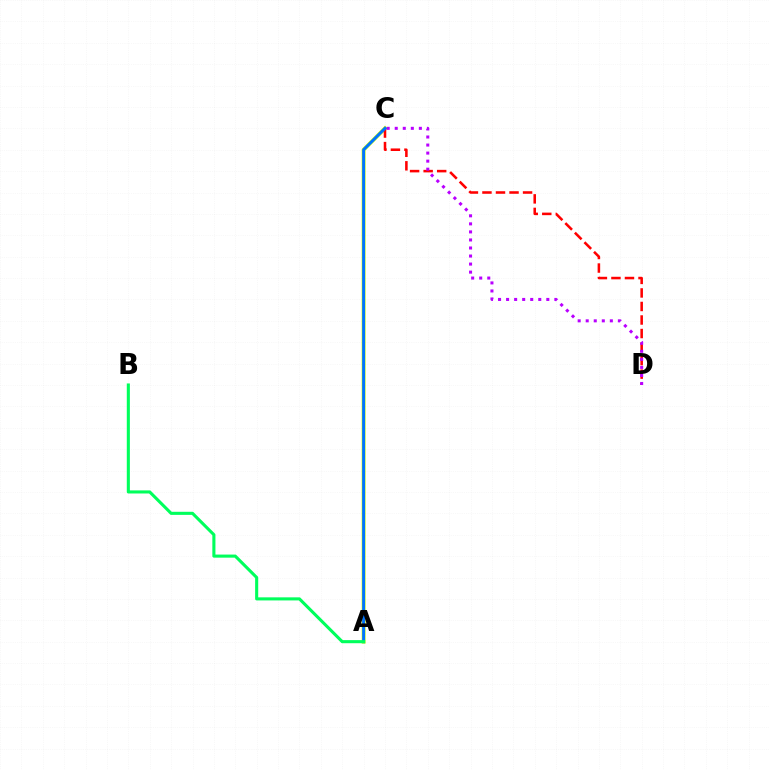{('A', 'C'): [{'color': '#d1ff00', 'line_style': 'solid', 'thickness': 2.81}, {'color': '#0074ff', 'line_style': 'solid', 'thickness': 2.12}], ('C', 'D'): [{'color': '#ff0000', 'line_style': 'dashed', 'thickness': 1.84}, {'color': '#b900ff', 'line_style': 'dotted', 'thickness': 2.19}], ('A', 'B'): [{'color': '#00ff5c', 'line_style': 'solid', 'thickness': 2.22}]}